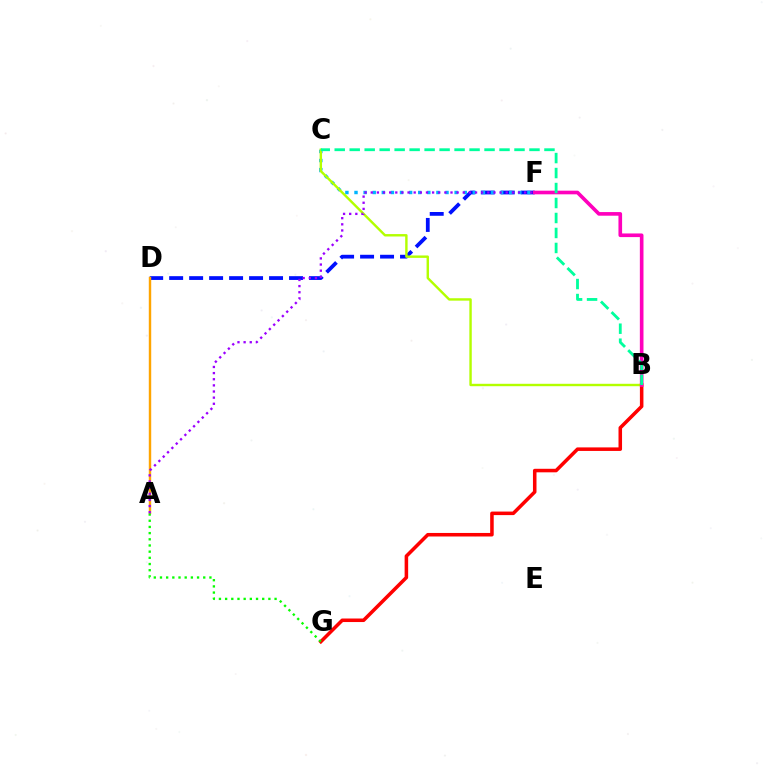{('D', 'F'): [{'color': '#0010ff', 'line_style': 'dashed', 'thickness': 2.71}], ('B', 'G'): [{'color': '#ff0000', 'line_style': 'solid', 'thickness': 2.55}], ('A', 'D'): [{'color': '#ffa500', 'line_style': 'solid', 'thickness': 1.74}], ('C', 'F'): [{'color': '#00b5ff', 'line_style': 'dotted', 'thickness': 2.47}], ('B', 'C'): [{'color': '#b3ff00', 'line_style': 'solid', 'thickness': 1.73}, {'color': '#00ff9d', 'line_style': 'dashed', 'thickness': 2.04}], ('B', 'F'): [{'color': '#ff00bd', 'line_style': 'solid', 'thickness': 2.62}], ('A', 'G'): [{'color': '#08ff00', 'line_style': 'dotted', 'thickness': 1.68}], ('A', 'F'): [{'color': '#9b00ff', 'line_style': 'dotted', 'thickness': 1.67}]}